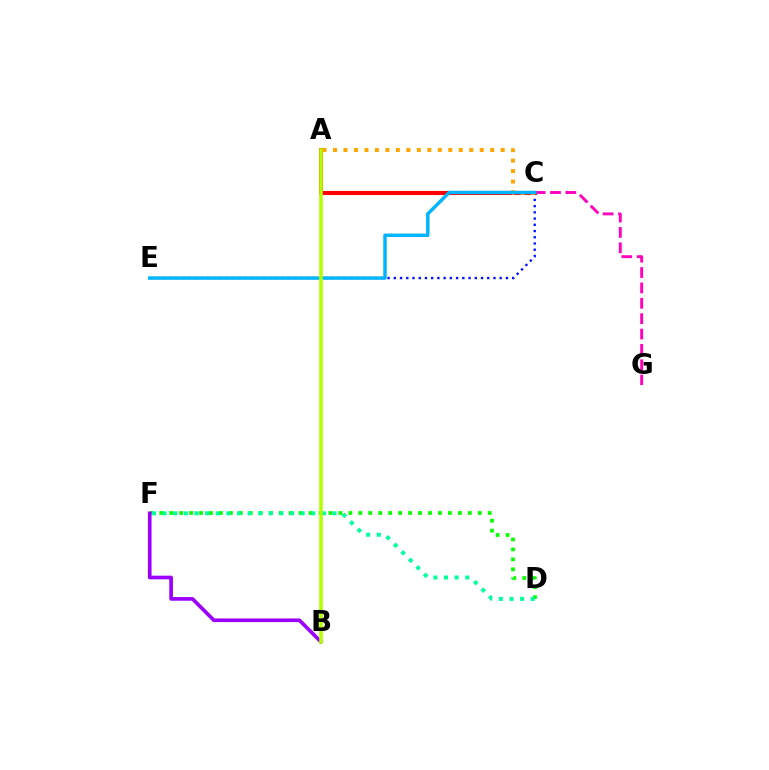{('D', 'F'): [{'color': '#08ff00', 'line_style': 'dotted', 'thickness': 2.7}, {'color': '#00ff9d', 'line_style': 'dotted', 'thickness': 2.89}], ('C', 'E'): [{'color': '#0010ff', 'line_style': 'dotted', 'thickness': 1.69}, {'color': '#00b5ff', 'line_style': 'solid', 'thickness': 2.48}], ('A', 'C'): [{'color': '#ff0000', 'line_style': 'solid', 'thickness': 2.94}, {'color': '#ffa500', 'line_style': 'dotted', 'thickness': 2.85}], ('B', 'F'): [{'color': '#9b00ff', 'line_style': 'solid', 'thickness': 2.64}], ('C', 'G'): [{'color': '#ff00bd', 'line_style': 'dashed', 'thickness': 2.09}], ('A', 'B'): [{'color': '#b3ff00', 'line_style': 'solid', 'thickness': 2.59}]}